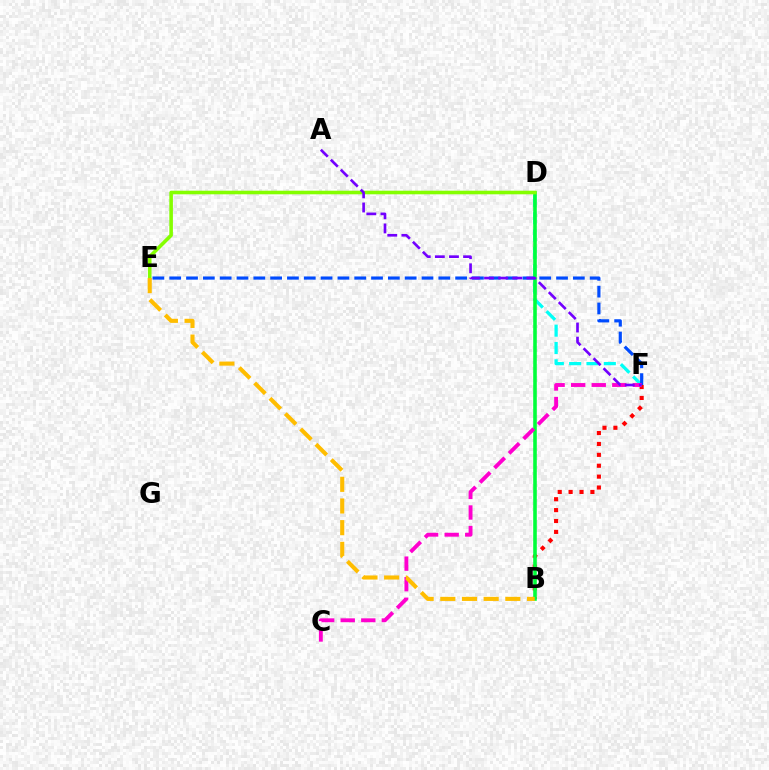{('B', 'F'): [{'color': '#ff0000', 'line_style': 'dotted', 'thickness': 2.96}], ('D', 'F'): [{'color': '#00fff6', 'line_style': 'dashed', 'thickness': 2.35}], ('B', 'D'): [{'color': '#00ff39', 'line_style': 'solid', 'thickness': 2.58}], ('D', 'E'): [{'color': '#84ff00', 'line_style': 'solid', 'thickness': 2.59}], ('E', 'F'): [{'color': '#004bff', 'line_style': 'dashed', 'thickness': 2.28}], ('C', 'F'): [{'color': '#ff00cf', 'line_style': 'dashed', 'thickness': 2.79}], ('B', 'E'): [{'color': '#ffbd00', 'line_style': 'dashed', 'thickness': 2.94}], ('A', 'F'): [{'color': '#7200ff', 'line_style': 'dashed', 'thickness': 1.92}]}